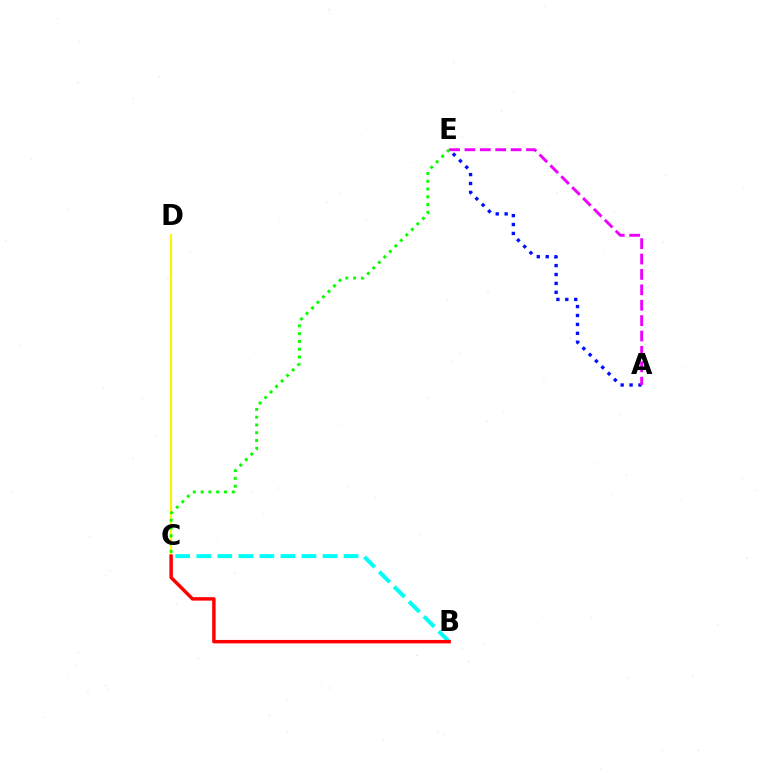{('B', 'C'): [{'color': '#00fff6', 'line_style': 'dashed', 'thickness': 2.86}, {'color': '#ff0000', 'line_style': 'solid', 'thickness': 2.47}], ('C', 'D'): [{'color': '#fcf500', 'line_style': 'solid', 'thickness': 1.57}], ('A', 'E'): [{'color': '#0010ff', 'line_style': 'dotted', 'thickness': 2.42}, {'color': '#ee00ff', 'line_style': 'dashed', 'thickness': 2.09}], ('C', 'E'): [{'color': '#08ff00', 'line_style': 'dotted', 'thickness': 2.12}]}